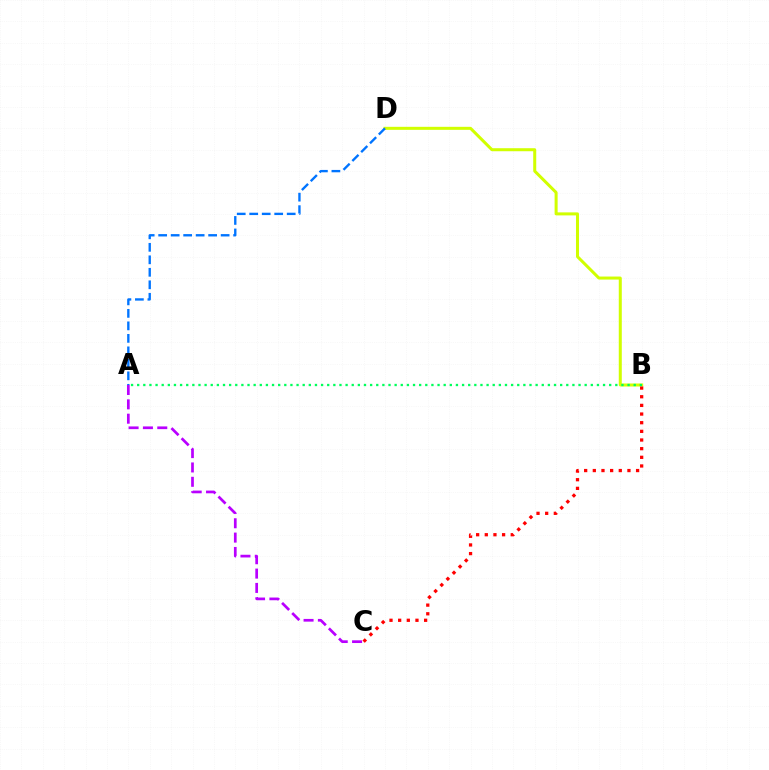{('A', 'C'): [{'color': '#b900ff', 'line_style': 'dashed', 'thickness': 1.95}], ('B', 'D'): [{'color': '#d1ff00', 'line_style': 'solid', 'thickness': 2.18}], ('B', 'C'): [{'color': '#ff0000', 'line_style': 'dotted', 'thickness': 2.35}], ('A', 'B'): [{'color': '#00ff5c', 'line_style': 'dotted', 'thickness': 1.67}], ('A', 'D'): [{'color': '#0074ff', 'line_style': 'dashed', 'thickness': 1.7}]}